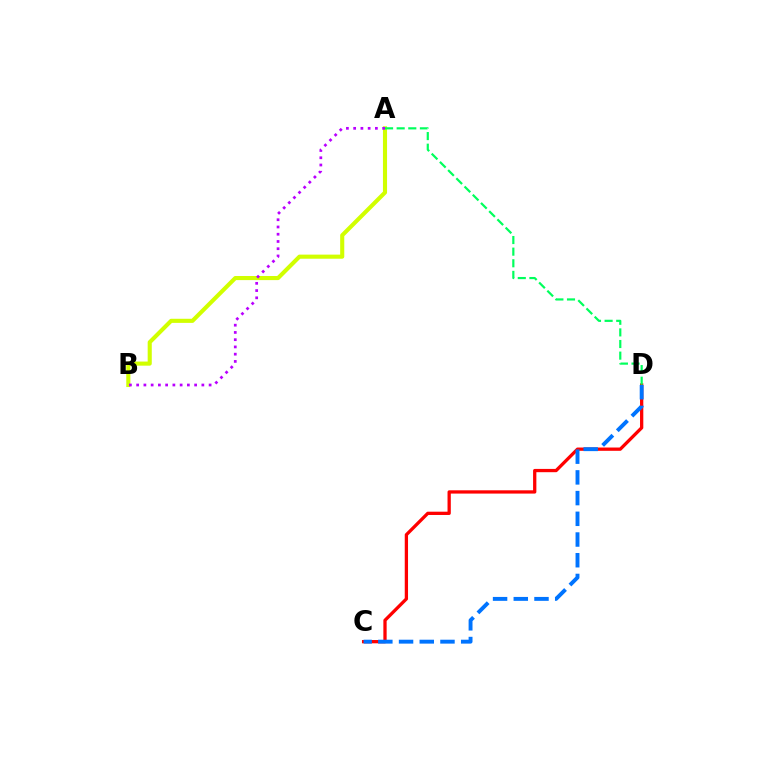{('A', 'B'): [{'color': '#d1ff00', 'line_style': 'solid', 'thickness': 2.95}, {'color': '#b900ff', 'line_style': 'dotted', 'thickness': 1.97}], ('C', 'D'): [{'color': '#ff0000', 'line_style': 'solid', 'thickness': 2.36}, {'color': '#0074ff', 'line_style': 'dashed', 'thickness': 2.81}], ('A', 'D'): [{'color': '#00ff5c', 'line_style': 'dashed', 'thickness': 1.58}]}